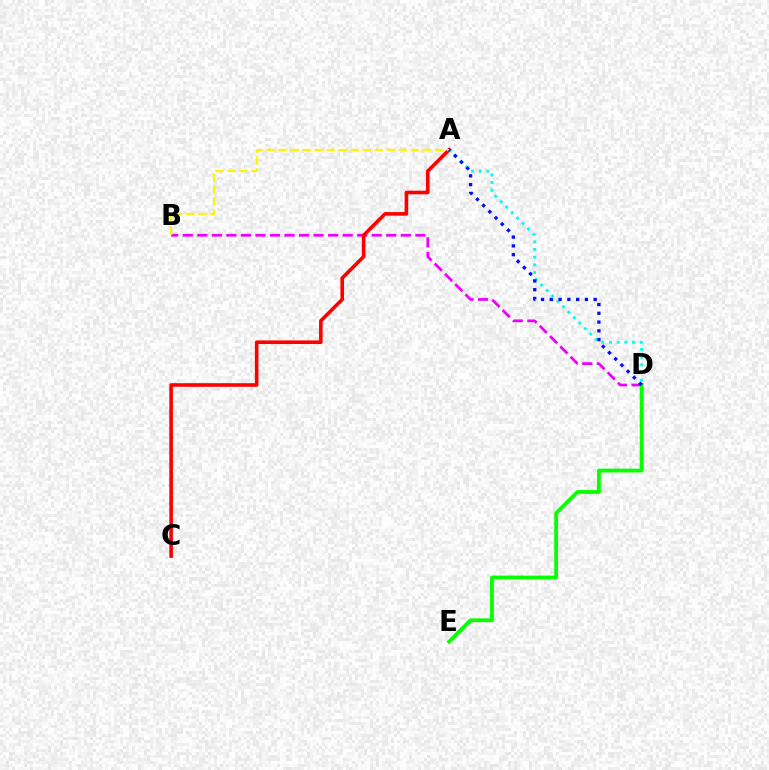{('B', 'D'): [{'color': '#ee00ff', 'line_style': 'dashed', 'thickness': 1.98}], ('A', 'C'): [{'color': '#ff0000', 'line_style': 'solid', 'thickness': 2.6}], ('A', 'D'): [{'color': '#00fff6', 'line_style': 'dotted', 'thickness': 2.09}, {'color': '#0010ff', 'line_style': 'dotted', 'thickness': 2.38}], ('D', 'E'): [{'color': '#08ff00', 'line_style': 'solid', 'thickness': 2.74}], ('A', 'B'): [{'color': '#fcf500', 'line_style': 'dashed', 'thickness': 1.63}]}